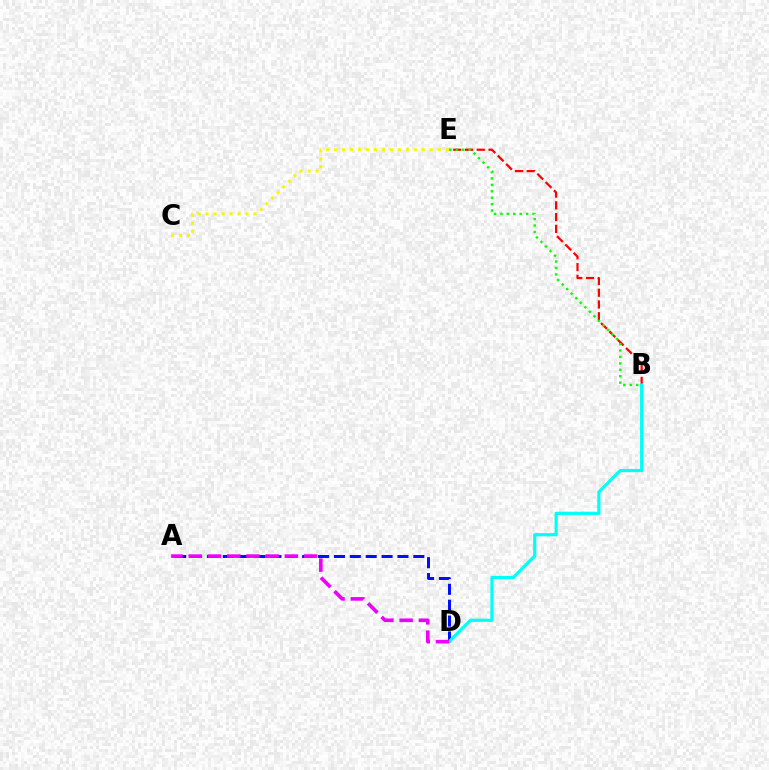{('A', 'D'): [{'color': '#0010ff', 'line_style': 'dashed', 'thickness': 2.16}, {'color': '#ee00ff', 'line_style': 'dashed', 'thickness': 2.61}], ('B', 'E'): [{'color': '#ff0000', 'line_style': 'dashed', 'thickness': 1.6}, {'color': '#08ff00', 'line_style': 'dotted', 'thickness': 1.74}], ('B', 'D'): [{'color': '#00fff6', 'line_style': 'solid', 'thickness': 2.3}], ('C', 'E'): [{'color': '#fcf500', 'line_style': 'dotted', 'thickness': 2.17}]}